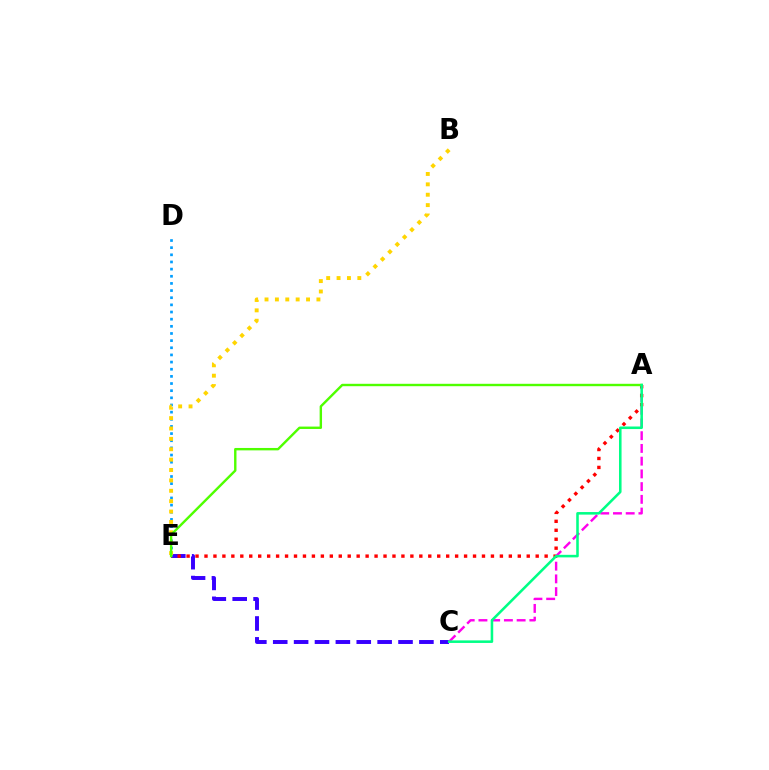{('C', 'E'): [{'color': '#3700ff', 'line_style': 'dashed', 'thickness': 2.84}], ('D', 'E'): [{'color': '#009eff', 'line_style': 'dotted', 'thickness': 1.94}], ('A', 'C'): [{'color': '#ff00ed', 'line_style': 'dashed', 'thickness': 1.73}, {'color': '#00ff86', 'line_style': 'solid', 'thickness': 1.84}], ('B', 'E'): [{'color': '#ffd500', 'line_style': 'dotted', 'thickness': 2.82}], ('A', 'E'): [{'color': '#ff0000', 'line_style': 'dotted', 'thickness': 2.43}, {'color': '#4fff00', 'line_style': 'solid', 'thickness': 1.73}]}